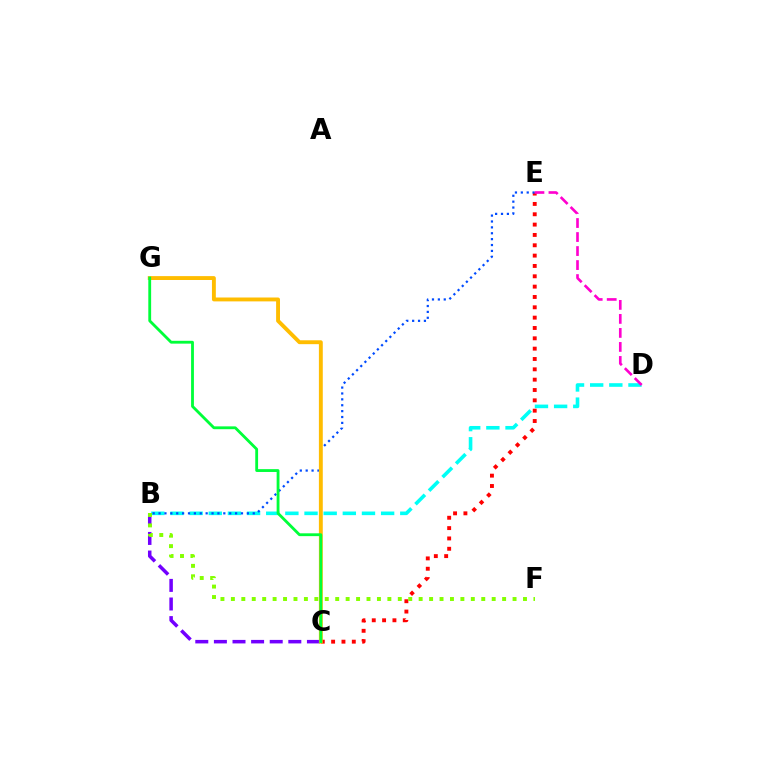{('B', 'D'): [{'color': '#00fff6', 'line_style': 'dashed', 'thickness': 2.6}], ('C', 'E'): [{'color': '#ff0000', 'line_style': 'dotted', 'thickness': 2.81}], ('B', 'E'): [{'color': '#004bff', 'line_style': 'dotted', 'thickness': 1.6}], ('B', 'C'): [{'color': '#7200ff', 'line_style': 'dashed', 'thickness': 2.53}], ('C', 'G'): [{'color': '#ffbd00', 'line_style': 'solid', 'thickness': 2.8}, {'color': '#00ff39', 'line_style': 'solid', 'thickness': 2.04}], ('B', 'F'): [{'color': '#84ff00', 'line_style': 'dotted', 'thickness': 2.83}], ('D', 'E'): [{'color': '#ff00cf', 'line_style': 'dashed', 'thickness': 1.9}]}